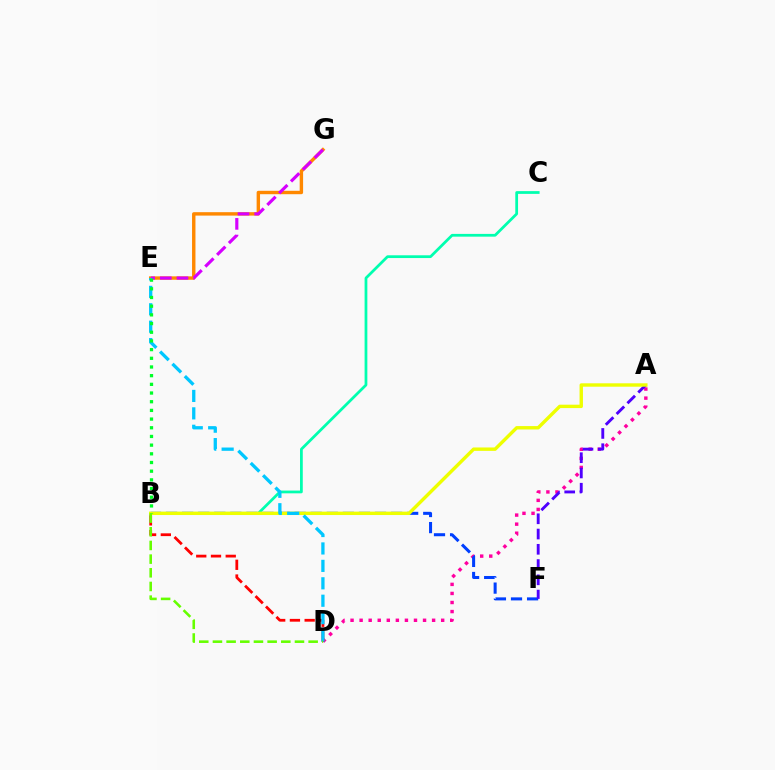{('A', 'D'): [{'color': '#ff00a0', 'line_style': 'dotted', 'thickness': 2.46}], ('B', 'C'): [{'color': '#00ffaf', 'line_style': 'solid', 'thickness': 1.99}], ('B', 'F'): [{'color': '#003fff', 'line_style': 'dashed', 'thickness': 2.18}], ('E', 'G'): [{'color': '#ff8800', 'line_style': 'solid', 'thickness': 2.45}, {'color': '#d600ff', 'line_style': 'dashed', 'thickness': 2.27}], ('A', 'F'): [{'color': '#4f00ff', 'line_style': 'dashed', 'thickness': 2.07}], ('A', 'B'): [{'color': '#eeff00', 'line_style': 'solid', 'thickness': 2.45}], ('B', 'D'): [{'color': '#ff0000', 'line_style': 'dashed', 'thickness': 2.0}, {'color': '#66ff00', 'line_style': 'dashed', 'thickness': 1.86}], ('D', 'E'): [{'color': '#00c7ff', 'line_style': 'dashed', 'thickness': 2.37}], ('B', 'E'): [{'color': '#00ff27', 'line_style': 'dotted', 'thickness': 2.36}]}